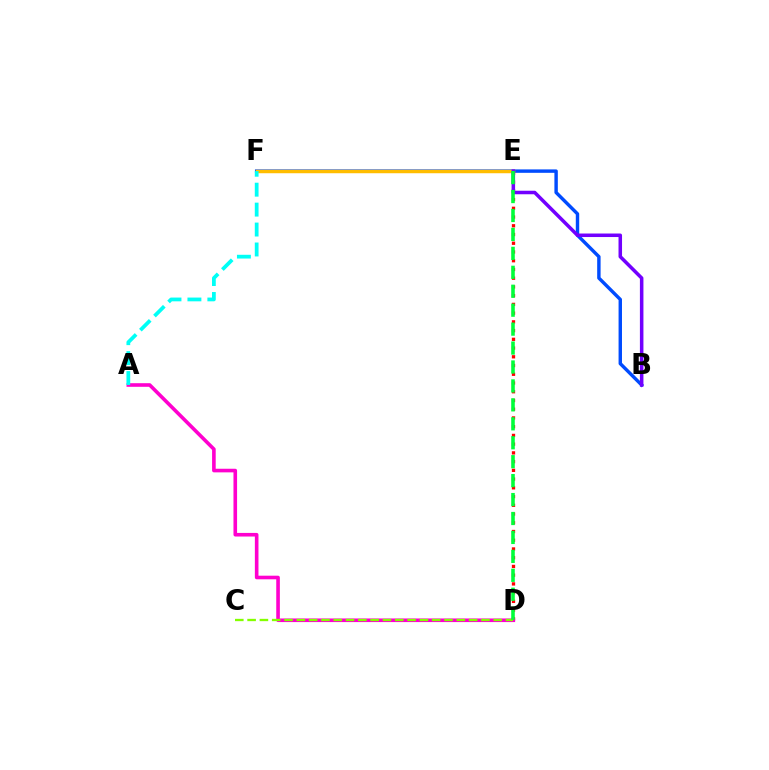{('B', 'F'): [{'color': '#004bff', 'line_style': 'solid', 'thickness': 2.46}], ('E', 'F'): [{'color': '#ffbd00', 'line_style': 'solid', 'thickness': 2.49}], ('D', 'E'): [{'color': '#ff0000', 'line_style': 'dotted', 'thickness': 2.37}, {'color': '#00ff39', 'line_style': 'dashed', 'thickness': 2.57}], ('B', 'E'): [{'color': '#7200ff', 'line_style': 'solid', 'thickness': 2.54}], ('A', 'D'): [{'color': '#ff00cf', 'line_style': 'solid', 'thickness': 2.6}], ('A', 'F'): [{'color': '#00fff6', 'line_style': 'dashed', 'thickness': 2.71}], ('C', 'D'): [{'color': '#84ff00', 'line_style': 'dashed', 'thickness': 1.67}]}